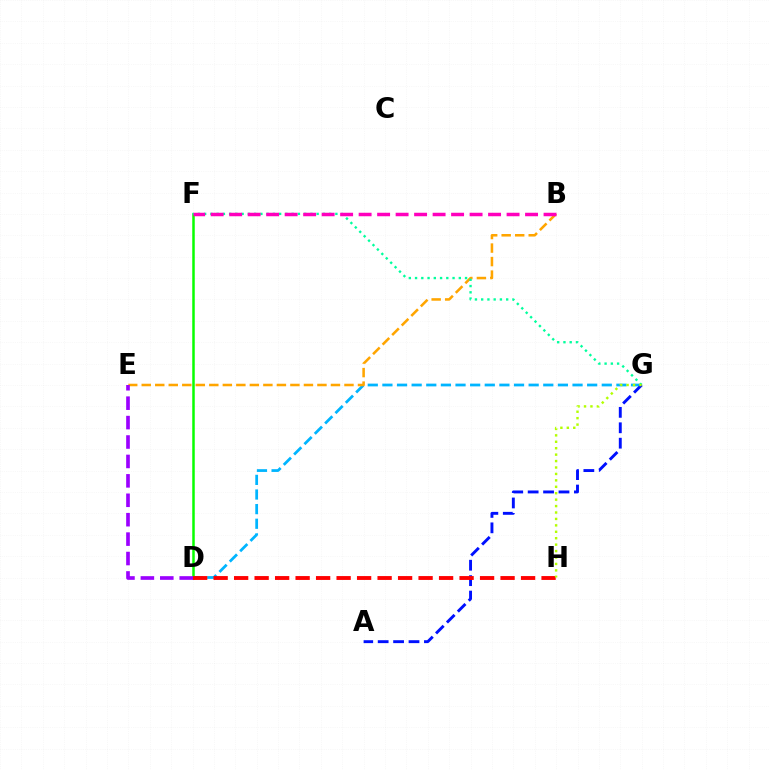{('D', 'F'): [{'color': '#08ff00', 'line_style': 'solid', 'thickness': 1.8}], ('D', 'G'): [{'color': '#00b5ff', 'line_style': 'dashed', 'thickness': 1.99}], ('B', 'E'): [{'color': '#ffa500', 'line_style': 'dashed', 'thickness': 1.84}], ('F', 'G'): [{'color': '#00ff9d', 'line_style': 'dotted', 'thickness': 1.7}], ('A', 'G'): [{'color': '#0010ff', 'line_style': 'dashed', 'thickness': 2.09}], ('D', 'H'): [{'color': '#ff0000', 'line_style': 'dashed', 'thickness': 2.78}], ('G', 'H'): [{'color': '#b3ff00', 'line_style': 'dotted', 'thickness': 1.75}], ('D', 'E'): [{'color': '#9b00ff', 'line_style': 'dashed', 'thickness': 2.64}], ('B', 'F'): [{'color': '#ff00bd', 'line_style': 'dashed', 'thickness': 2.51}]}